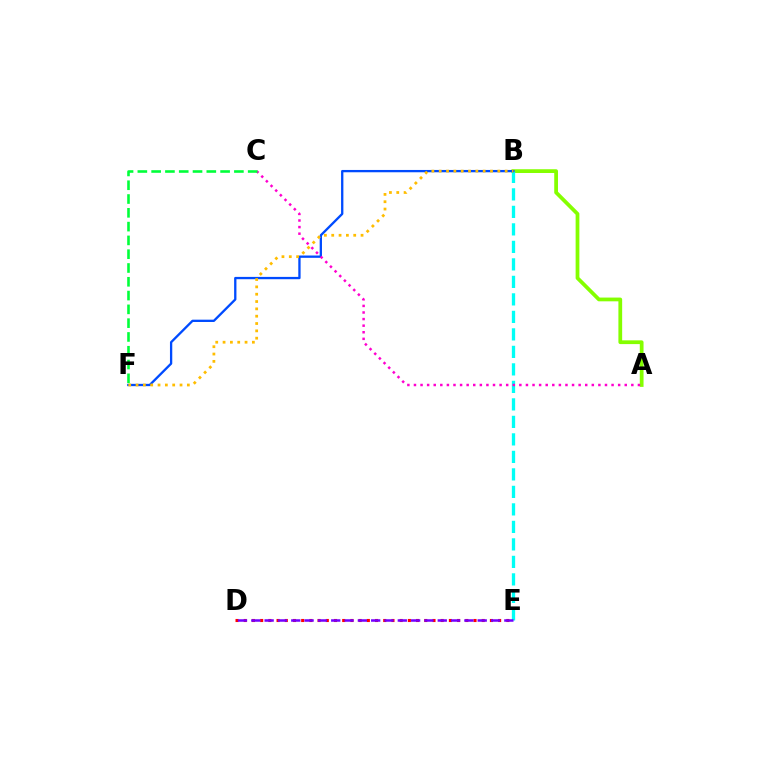{('A', 'B'): [{'color': '#84ff00', 'line_style': 'solid', 'thickness': 2.7}], ('B', 'E'): [{'color': '#00fff6', 'line_style': 'dashed', 'thickness': 2.38}], ('B', 'F'): [{'color': '#004bff', 'line_style': 'solid', 'thickness': 1.66}, {'color': '#ffbd00', 'line_style': 'dotted', 'thickness': 1.99}], ('A', 'C'): [{'color': '#ff00cf', 'line_style': 'dotted', 'thickness': 1.79}], ('C', 'F'): [{'color': '#00ff39', 'line_style': 'dashed', 'thickness': 1.87}], ('D', 'E'): [{'color': '#ff0000', 'line_style': 'dotted', 'thickness': 2.23}, {'color': '#7200ff', 'line_style': 'dashed', 'thickness': 1.81}]}